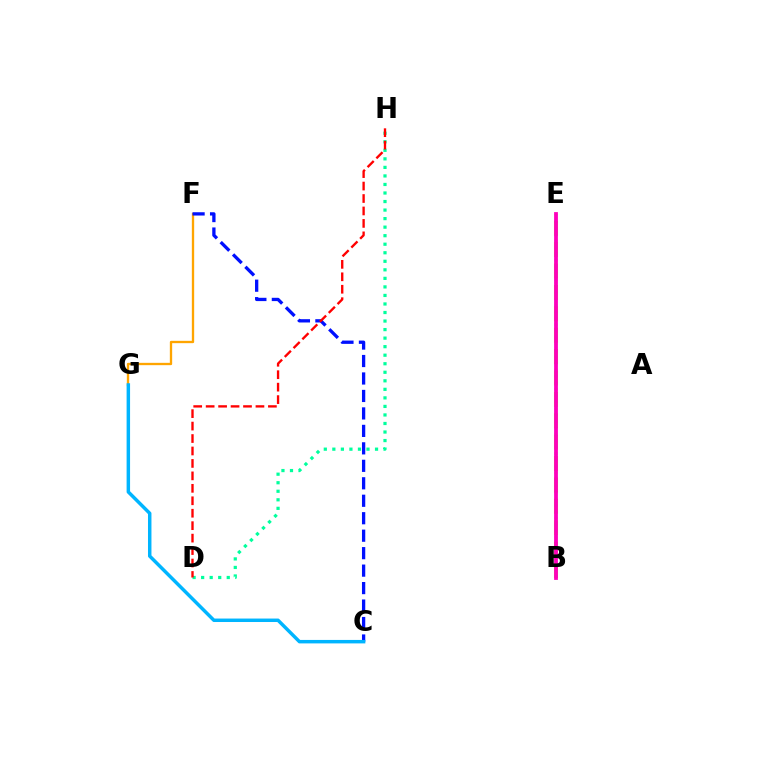{('F', 'G'): [{'color': '#ffa500', 'line_style': 'solid', 'thickness': 1.68}], ('B', 'E'): [{'color': '#b3ff00', 'line_style': 'dashed', 'thickness': 2.91}, {'color': '#9b00ff', 'line_style': 'dashed', 'thickness': 1.6}, {'color': '#08ff00', 'line_style': 'dotted', 'thickness': 1.75}, {'color': '#ff00bd', 'line_style': 'solid', 'thickness': 2.72}], ('D', 'H'): [{'color': '#00ff9d', 'line_style': 'dotted', 'thickness': 2.32}, {'color': '#ff0000', 'line_style': 'dashed', 'thickness': 1.69}], ('C', 'F'): [{'color': '#0010ff', 'line_style': 'dashed', 'thickness': 2.37}], ('C', 'G'): [{'color': '#00b5ff', 'line_style': 'solid', 'thickness': 2.49}]}